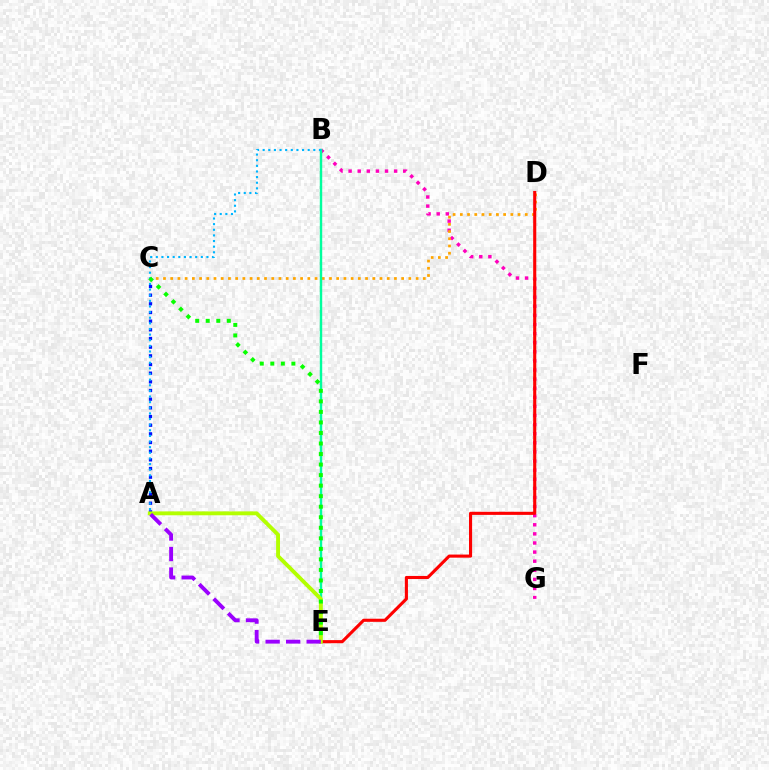{('A', 'C'): [{'color': '#0010ff', 'line_style': 'dotted', 'thickness': 2.36}], ('B', 'G'): [{'color': '#ff00bd', 'line_style': 'dotted', 'thickness': 2.47}], ('C', 'D'): [{'color': '#ffa500', 'line_style': 'dotted', 'thickness': 1.96}], ('B', 'E'): [{'color': '#00ff9d', 'line_style': 'solid', 'thickness': 1.74}], ('D', 'E'): [{'color': '#ff0000', 'line_style': 'solid', 'thickness': 2.23}], ('A', 'B'): [{'color': '#00b5ff', 'line_style': 'dotted', 'thickness': 1.53}], ('A', 'E'): [{'color': '#b3ff00', 'line_style': 'solid', 'thickness': 2.79}, {'color': '#9b00ff', 'line_style': 'dashed', 'thickness': 2.79}], ('C', 'E'): [{'color': '#08ff00', 'line_style': 'dotted', 'thickness': 2.86}]}